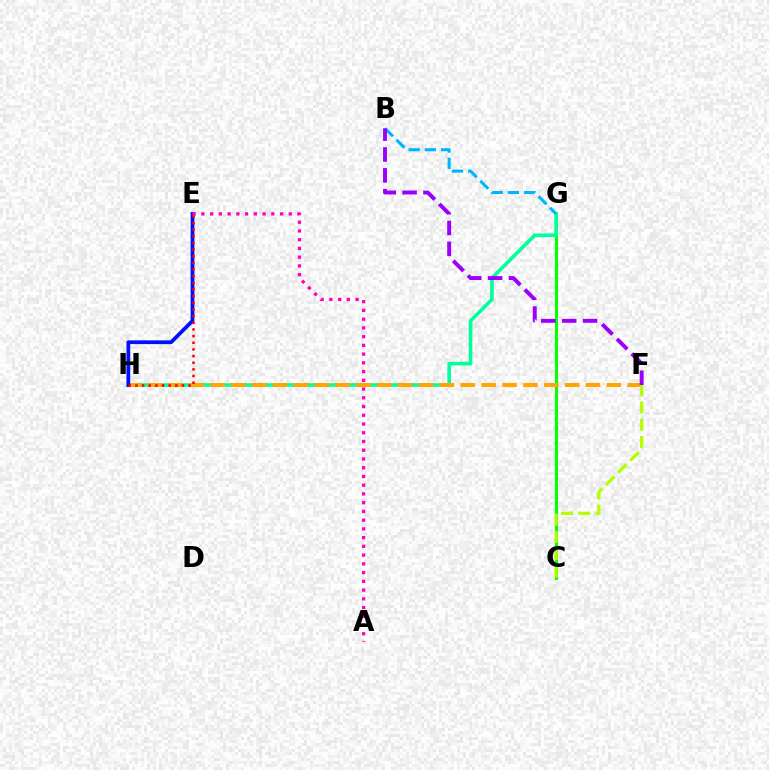{('C', 'G'): [{'color': '#08ff00', 'line_style': 'solid', 'thickness': 2.23}], ('G', 'H'): [{'color': '#00ff9d', 'line_style': 'solid', 'thickness': 2.6}], ('B', 'G'): [{'color': '#00b5ff', 'line_style': 'dashed', 'thickness': 2.2}], ('F', 'H'): [{'color': '#ffa500', 'line_style': 'dashed', 'thickness': 2.83}], ('E', 'H'): [{'color': '#0010ff', 'line_style': 'solid', 'thickness': 2.71}, {'color': '#ff0000', 'line_style': 'dotted', 'thickness': 1.81}], ('B', 'F'): [{'color': '#9b00ff', 'line_style': 'dashed', 'thickness': 2.83}], ('C', 'F'): [{'color': '#b3ff00', 'line_style': 'dashed', 'thickness': 2.35}], ('A', 'E'): [{'color': '#ff00bd', 'line_style': 'dotted', 'thickness': 2.37}]}